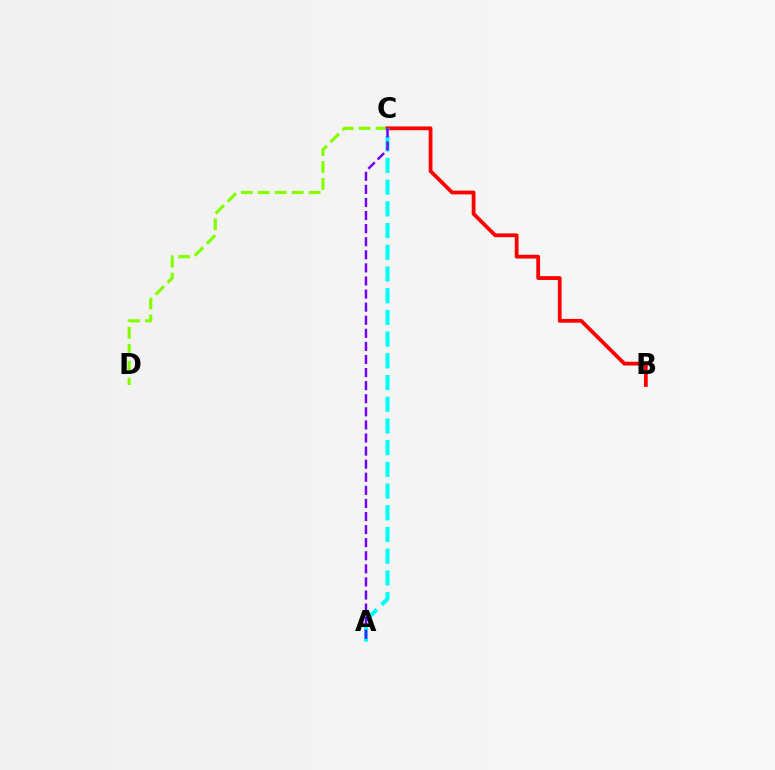{('C', 'D'): [{'color': '#84ff00', 'line_style': 'dashed', 'thickness': 2.3}], ('B', 'C'): [{'color': '#ff0000', 'line_style': 'solid', 'thickness': 2.72}], ('A', 'C'): [{'color': '#00fff6', 'line_style': 'dashed', 'thickness': 2.95}, {'color': '#7200ff', 'line_style': 'dashed', 'thickness': 1.78}]}